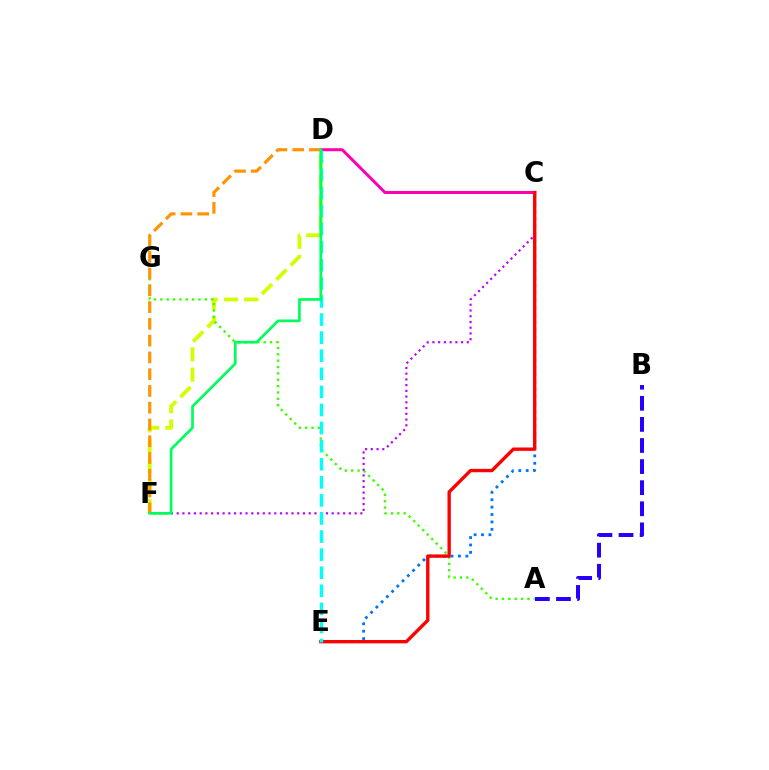{('D', 'F'): [{'color': '#d1ff00', 'line_style': 'dashed', 'thickness': 2.75}, {'color': '#ff9400', 'line_style': 'dashed', 'thickness': 2.28}, {'color': '#00ff5c', 'line_style': 'solid', 'thickness': 1.95}], ('A', 'G'): [{'color': '#3dff00', 'line_style': 'dotted', 'thickness': 1.73}], ('C', 'F'): [{'color': '#b900ff', 'line_style': 'dotted', 'thickness': 1.56}], ('C', 'D'): [{'color': '#ff00ac', 'line_style': 'solid', 'thickness': 2.17}], ('C', 'E'): [{'color': '#0074ff', 'line_style': 'dotted', 'thickness': 2.01}, {'color': '#ff0000', 'line_style': 'solid', 'thickness': 2.42}], ('D', 'E'): [{'color': '#00fff6', 'line_style': 'dashed', 'thickness': 2.46}], ('A', 'B'): [{'color': '#2500ff', 'line_style': 'dashed', 'thickness': 2.87}]}